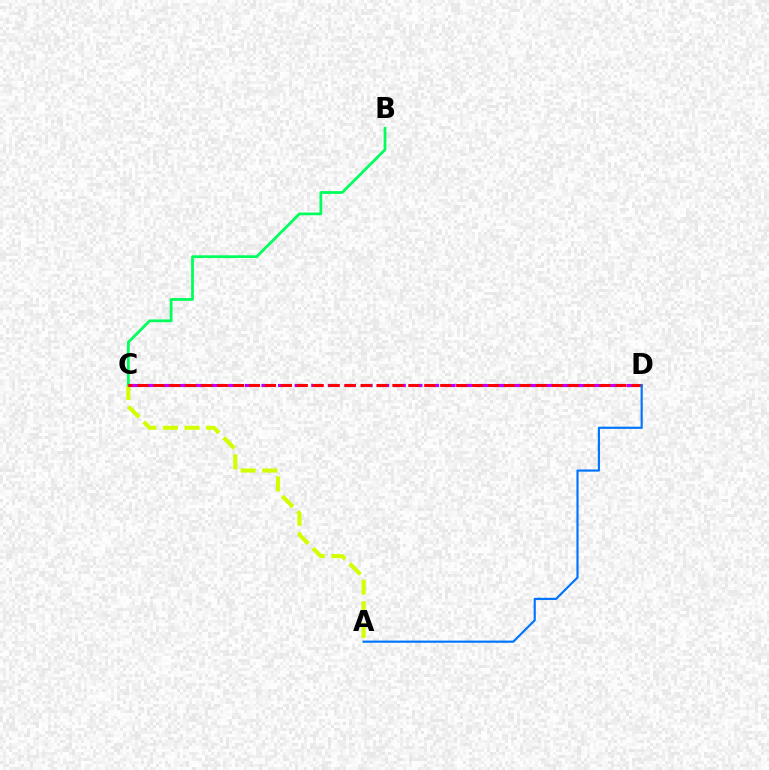{('A', 'C'): [{'color': '#d1ff00', 'line_style': 'dashed', 'thickness': 2.93}], ('B', 'C'): [{'color': '#00ff5c', 'line_style': 'solid', 'thickness': 1.99}], ('C', 'D'): [{'color': '#b900ff', 'line_style': 'dashed', 'thickness': 2.26}, {'color': '#ff0000', 'line_style': 'dashed', 'thickness': 2.16}], ('A', 'D'): [{'color': '#0074ff', 'line_style': 'solid', 'thickness': 1.56}]}